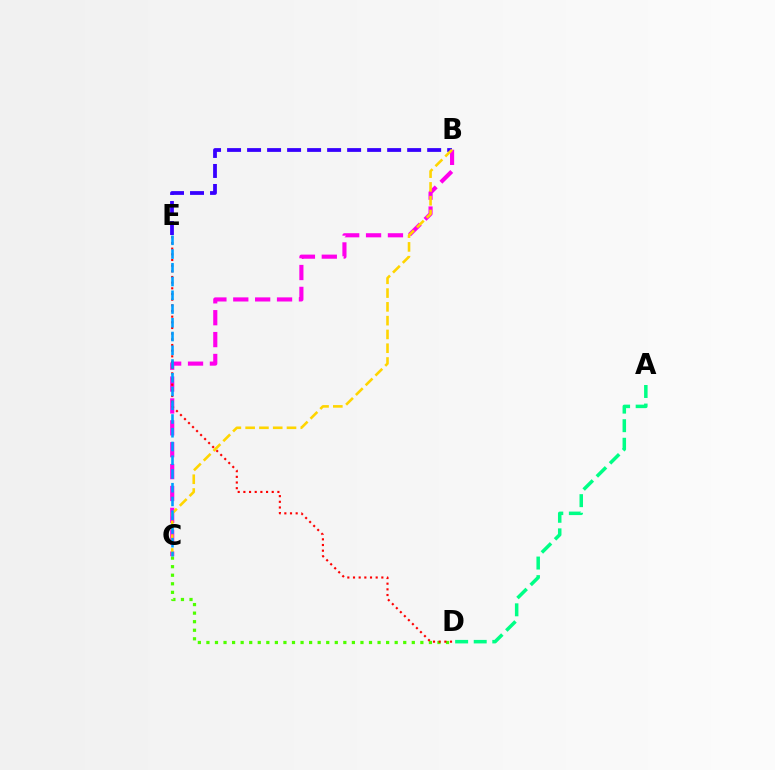{('C', 'D'): [{'color': '#4fff00', 'line_style': 'dotted', 'thickness': 2.33}], ('B', 'C'): [{'color': '#ff00ed', 'line_style': 'dashed', 'thickness': 2.97}, {'color': '#ffd500', 'line_style': 'dashed', 'thickness': 1.87}], ('B', 'E'): [{'color': '#3700ff', 'line_style': 'dashed', 'thickness': 2.72}], ('D', 'E'): [{'color': '#ff0000', 'line_style': 'dotted', 'thickness': 1.54}], ('C', 'E'): [{'color': '#009eff', 'line_style': 'dashed', 'thickness': 1.87}], ('A', 'D'): [{'color': '#00ff86', 'line_style': 'dashed', 'thickness': 2.52}]}